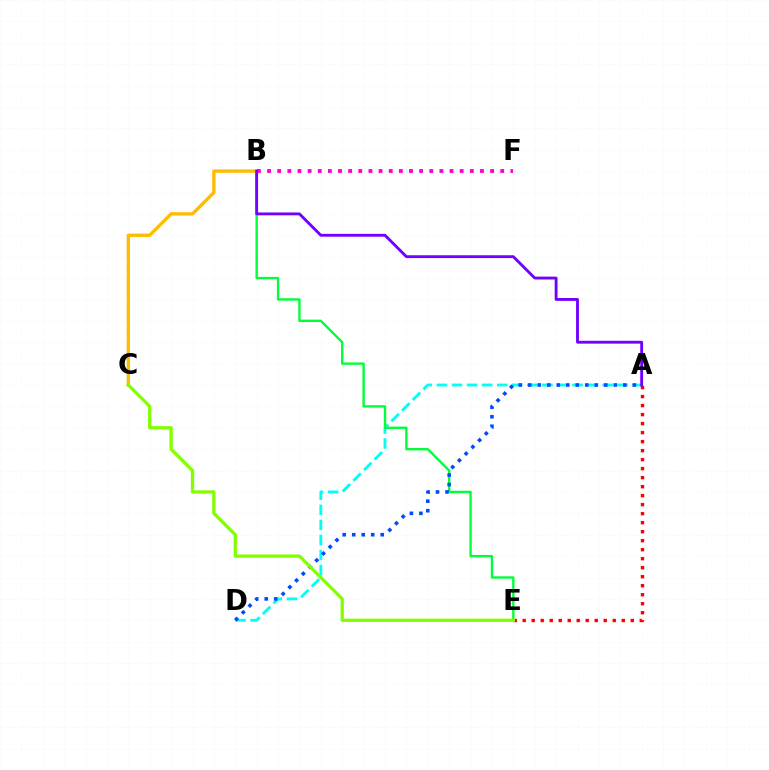{('A', 'D'): [{'color': '#00fff6', 'line_style': 'dashed', 'thickness': 2.05}, {'color': '#004bff', 'line_style': 'dotted', 'thickness': 2.58}], ('B', 'E'): [{'color': '#00ff39', 'line_style': 'solid', 'thickness': 1.71}], ('B', 'C'): [{'color': '#ffbd00', 'line_style': 'solid', 'thickness': 2.42}], ('B', 'F'): [{'color': '#ff00cf', 'line_style': 'dotted', 'thickness': 2.75}], ('A', 'E'): [{'color': '#ff0000', 'line_style': 'dotted', 'thickness': 2.45}], ('A', 'B'): [{'color': '#7200ff', 'line_style': 'solid', 'thickness': 2.05}], ('C', 'E'): [{'color': '#84ff00', 'line_style': 'solid', 'thickness': 2.38}]}